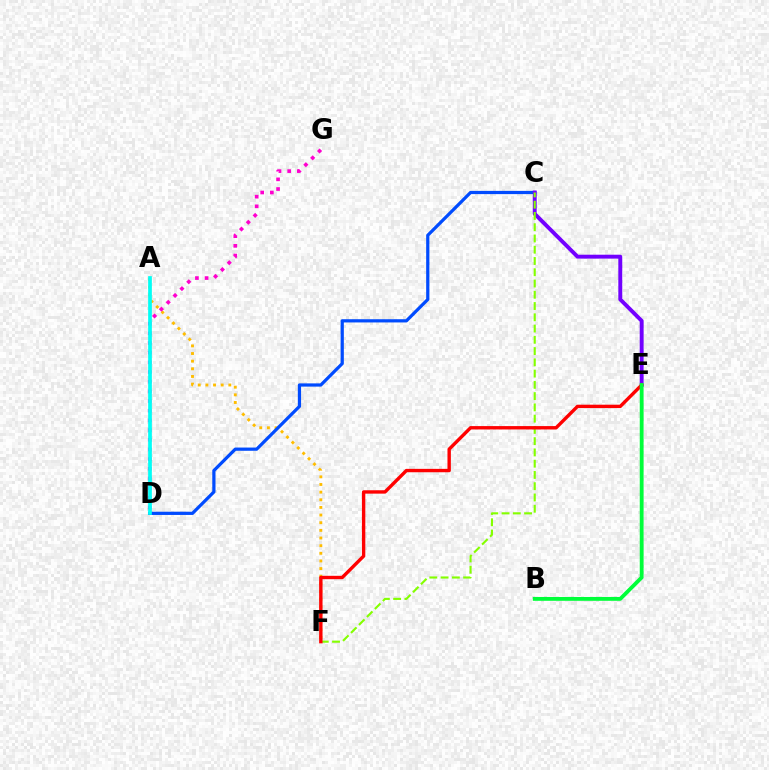{('A', 'F'): [{'color': '#ffbd00', 'line_style': 'dotted', 'thickness': 2.08}], ('C', 'D'): [{'color': '#004bff', 'line_style': 'solid', 'thickness': 2.32}], ('C', 'E'): [{'color': '#7200ff', 'line_style': 'solid', 'thickness': 2.82}], ('D', 'G'): [{'color': '#ff00cf', 'line_style': 'dotted', 'thickness': 2.63}], ('C', 'F'): [{'color': '#84ff00', 'line_style': 'dashed', 'thickness': 1.53}], ('A', 'D'): [{'color': '#00fff6', 'line_style': 'solid', 'thickness': 2.67}], ('E', 'F'): [{'color': '#ff0000', 'line_style': 'solid', 'thickness': 2.44}], ('B', 'E'): [{'color': '#00ff39', 'line_style': 'solid', 'thickness': 2.76}]}